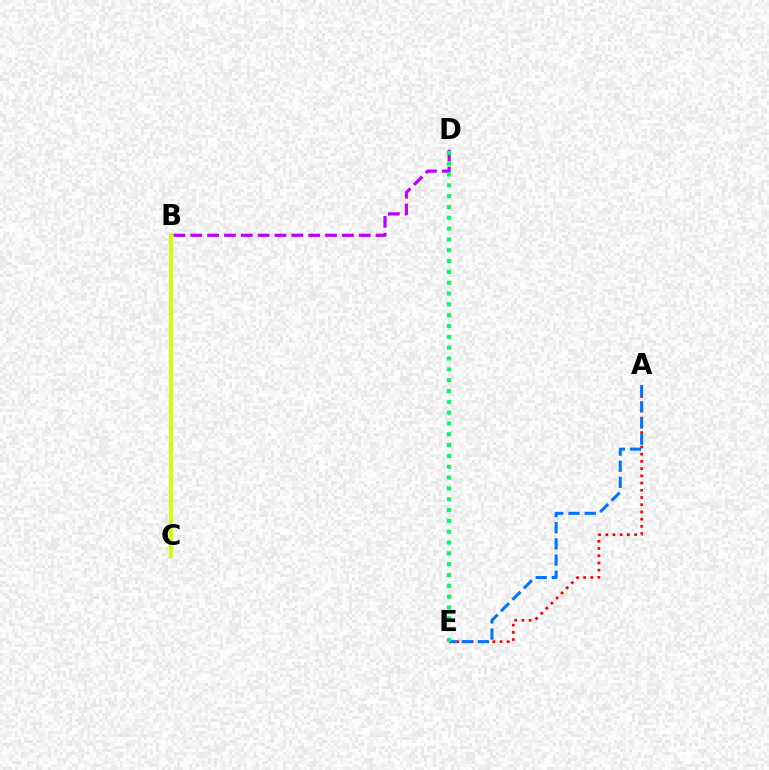{('A', 'E'): [{'color': '#ff0000', 'line_style': 'dotted', 'thickness': 1.96}, {'color': '#0074ff', 'line_style': 'dashed', 'thickness': 2.2}], ('B', 'D'): [{'color': '#b900ff', 'line_style': 'dashed', 'thickness': 2.29}], ('D', 'E'): [{'color': '#00ff5c', 'line_style': 'dotted', 'thickness': 2.94}], ('B', 'C'): [{'color': '#d1ff00', 'line_style': 'solid', 'thickness': 2.78}]}